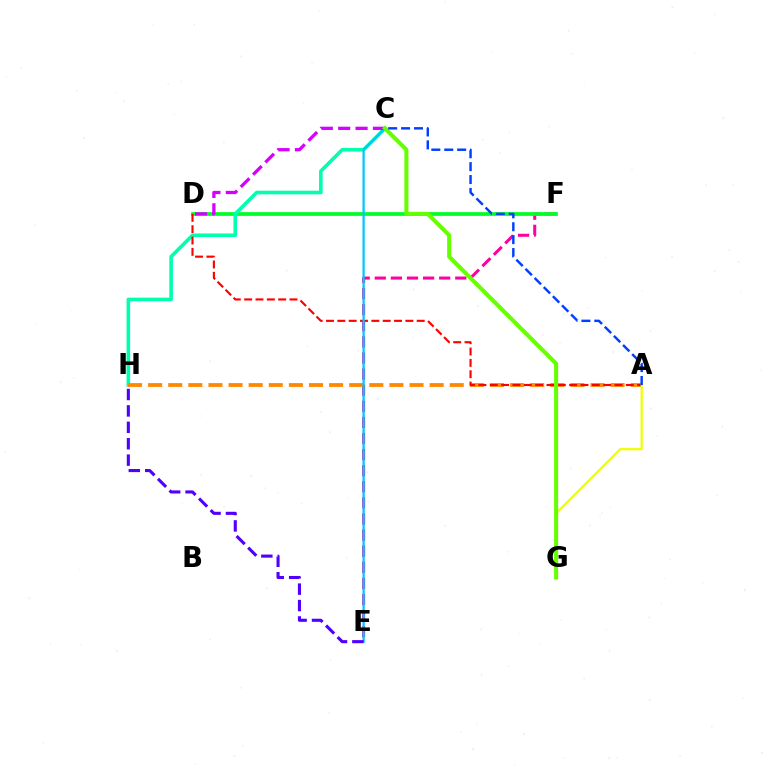{('E', 'F'): [{'color': '#ff00a0', 'line_style': 'dashed', 'thickness': 2.19}], ('D', 'F'): [{'color': '#00ff27', 'line_style': 'solid', 'thickness': 2.7}], ('C', 'H'): [{'color': '#00ffaf', 'line_style': 'solid', 'thickness': 2.59}], ('A', 'H'): [{'color': '#ff8800', 'line_style': 'dashed', 'thickness': 2.73}], ('A', 'D'): [{'color': '#ff0000', 'line_style': 'dashed', 'thickness': 1.54}], ('C', 'E'): [{'color': '#00c7ff', 'line_style': 'solid', 'thickness': 1.63}], ('A', 'G'): [{'color': '#eeff00', 'line_style': 'solid', 'thickness': 1.59}], ('E', 'H'): [{'color': '#4f00ff', 'line_style': 'dashed', 'thickness': 2.23}], ('C', 'D'): [{'color': '#d600ff', 'line_style': 'dashed', 'thickness': 2.36}], ('C', 'G'): [{'color': '#66ff00', 'line_style': 'solid', 'thickness': 2.92}], ('A', 'C'): [{'color': '#003fff', 'line_style': 'dashed', 'thickness': 1.75}]}